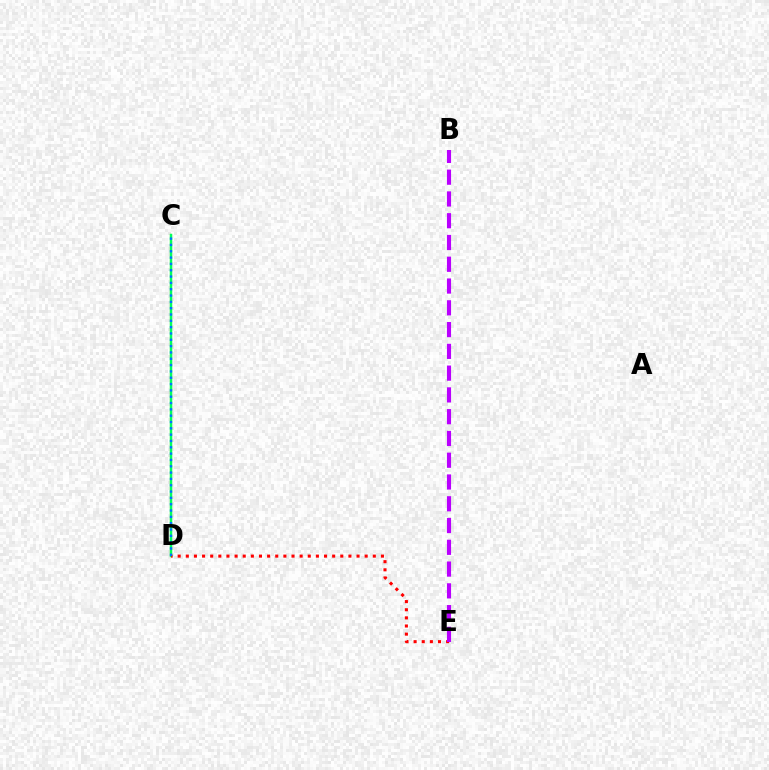{('C', 'D'): [{'color': '#d1ff00', 'line_style': 'solid', 'thickness': 1.55}, {'color': '#00ff5c', 'line_style': 'solid', 'thickness': 1.75}, {'color': '#0074ff', 'line_style': 'dotted', 'thickness': 1.72}], ('D', 'E'): [{'color': '#ff0000', 'line_style': 'dotted', 'thickness': 2.21}], ('B', 'E'): [{'color': '#b900ff', 'line_style': 'dashed', 'thickness': 2.96}]}